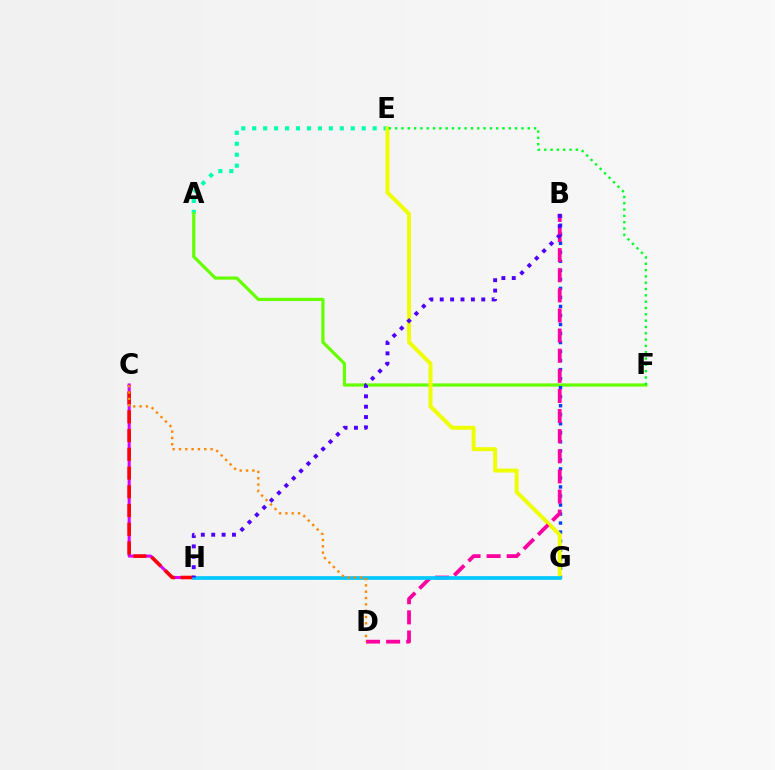{('A', 'E'): [{'color': '#00ffaf', 'line_style': 'dotted', 'thickness': 2.97}], ('A', 'F'): [{'color': '#66ff00', 'line_style': 'solid', 'thickness': 2.3}], ('C', 'H'): [{'color': '#d600ff', 'line_style': 'solid', 'thickness': 2.2}, {'color': '#ff0000', 'line_style': 'dashed', 'thickness': 2.55}], ('B', 'G'): [{'color': '#003fff', 'line_style': 'dotted', 'thickness': 2.45}], ('E', 'G'): [{'color': '#eeff00', 'line_style': 'solid', 'thickness': 2.85}], ('B', 'D'): [{'color': '#ff00a0', 'line_style': 'dashed', 'thickness': 2.73}], ('E', 'F'): [{'color': '#00ff27', 'line_style': 'dotted', 'thickness': 1.72}], ('G', 'H'): [{'color': '#00c7ff', 'line_style': 'solid', 'thickness': 2.66}], ('B', 'H'): [{'color': '#4f00ff', 'line_style': 'dotted', 'thickness': 2.82}], ('C', 'D'): [{'color': '#ff8800', 'line_style': 'dotted', 'thickness': 1.72}]}